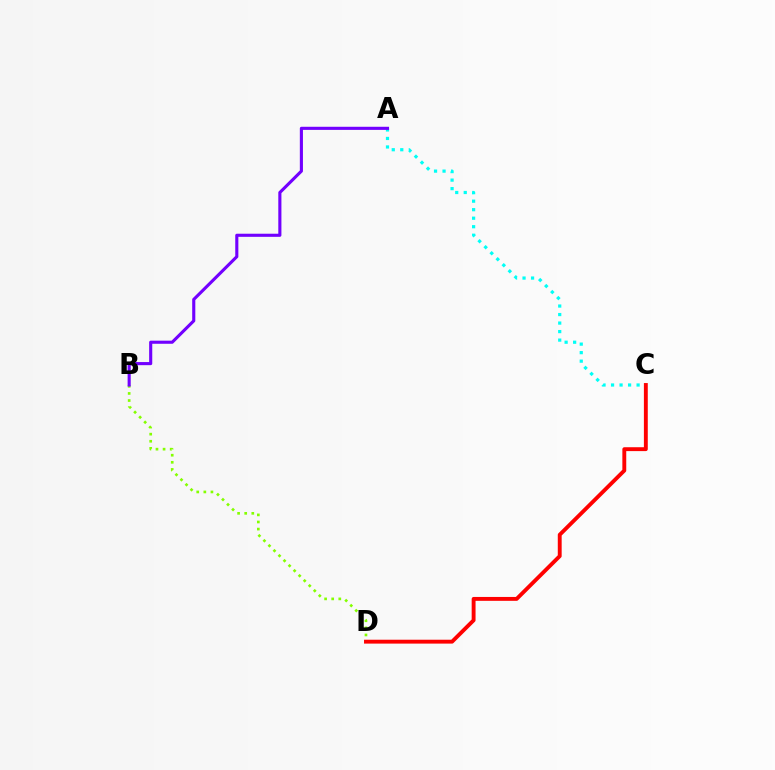{('B', 'D'): [{'color': '#84ff00', 'line_style': 'dotted', 'thickness': 1.93}], ('A', 'C'): [{'color': '#00fff6', 'line_style': 'dotted', 'thickness': 2.31}], ('A', 'B'): [{'color': '#7200ff', 'line_style': 'solid', 'thickness': 2.24}], ('C', 'D'): [{'color': '#ff0000', 'line_style': 'solid', 'thickness': 2.79}]}